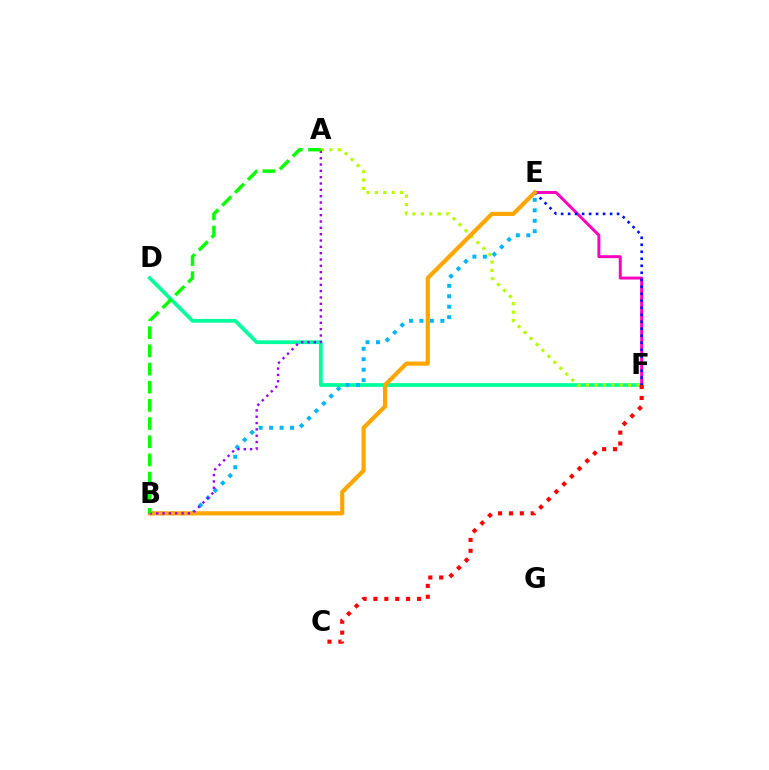{('D', 'F'): [{'color': '#00ff9d', 'line_style': 'solid', 'thickness': 2.69}], ('B', 'E'): [{'color': '#00b5ff', 'line_style': 'dotted', 'thickness': 2.84}, {'color': '#ffa500', 'line_style': 'solid', 'thickness': 2.99}], ('A', 'F'): [{'color': '#b3ff00', 'line_style': 'dotted', 'thickness': 2.29}], ('E', 'F'): [{'color': '#ff00bd', 'line_style': 'solid', 'thickness': 2.13}, {'color': '#0010ff', 'line_style': 'dotted', 'thickness': 1.9}], ('C', 'F'): [{'color': '#ff0000', 'line_style': 'dotted', 'thickness': 2.96}], ('A', 'B'): [{'color': '#9b00ff', 'line_style': 'dotted', 'thickness': 1.72}, {'color': '#08ff00', 'line_style': 'dashed', 'thickness': 2.47}]}